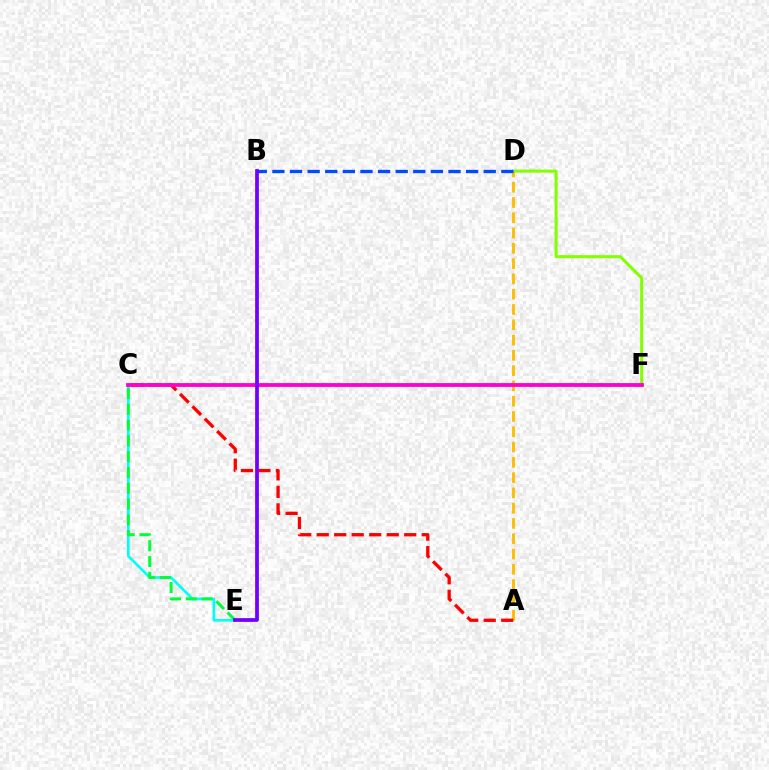{('A', 'D'): [{'color': '#ffbd00', 'line_style': 'dashed', 'thickness': 2.08}], ('D', 'F'): [{'color': '#84ff00', 'line_style': 'solid', 'thickness': 2.18}], ('A', 'C'): [{'color': '#ff0000', 'line_style': 'dashed', 'thickness': 2.38}], ('C', 'E'): [{'color': '#00fff6', 'line_style': 'solid', 'thickness': 1.91}, {'color': '#00ff39', 'line_style': 'dashed', 'thickness': 2.14}], ('C', 'F'): [{'color': '#ff00cf', 'line_style': 'solid', 'thickness': 2.75}], ('B', 'D'): [{'color': '#004bff', 'line_style': 'dashed', 'thickness': 2.39}], ('B', 'E'): [{'color': '#7200ff', 'line_style': 'solid', 'thickness': 2.69}]}